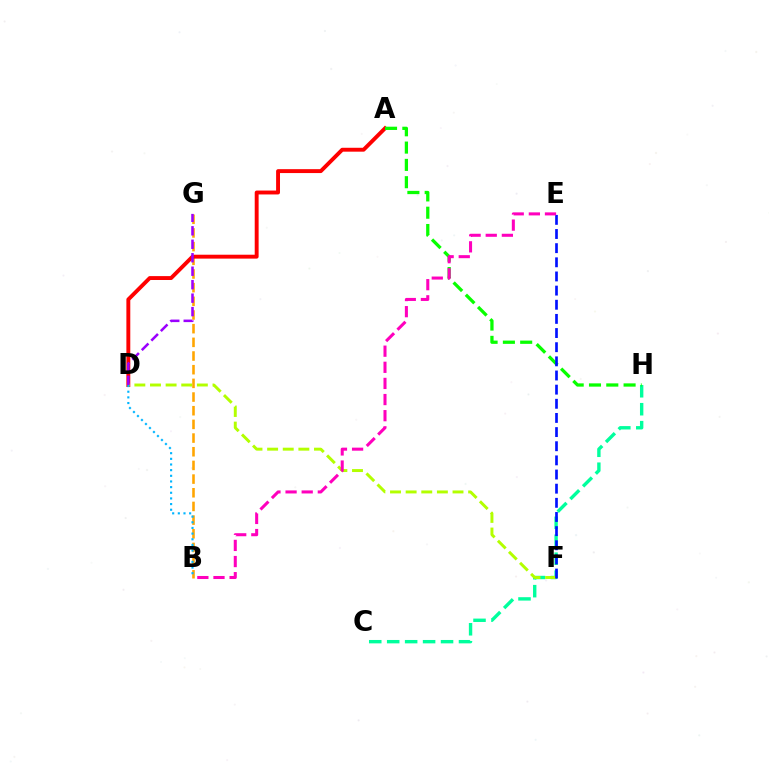{('C', 'H'): [{'color': '#00ff9d', 'line_style': 'dashed', 'thickness': 2.44}], ('B', 'G'): [{'color': '#ffa500', 'line_style': 'dashed', 'thickness': 1.86}], ('A', 'D'): [{'color': '#ff0000', 'line_style': 'solid', 'thickness': 2.81}], ('A', 'H'): [{'color': '#08ff00', 'line_style': 'dashed', 'thickness': 2.35}], ('D', 'F'): [{'color': '#b3ff00', 'line_style': 'dashed', 'thickness': 2.12}], ('E', 'F'): [{'color': '#0010ff', 'line_style': 'dashed', 'thickness': 1.92}], ('B', 'D'): [{'color': '#00b5ff', 'line_style': 'dotted', 'thickness': 1.54}], ('D', 'G'): [{'color': '#9b00ff', 'line_style': 'dashed', 'thickness': 1.83}], ('B', 'E'): [{'color': '#ff00bd', 'line_style': 'dashed', 'thickness': 2.19}]}